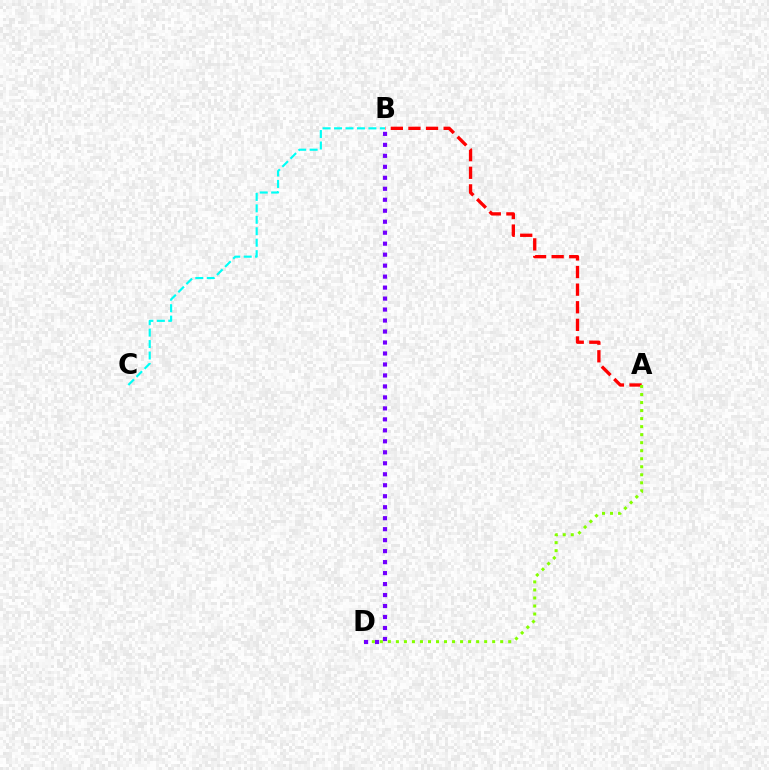{('A', 'B'): [{'color': '#ff0000', 'line_style': 'dashed', 'thickness': 2.39}], ('A', 'D'): [{'color': '#84ff00', 'line_style': 'dotted', 'thickness': 2.18}], ('B', 'C'): [{'color': '#00fff6', 'line_style': 'dashed', 'thickness': 1.56}], ('B', 'D'): [{'color': '#7200ff', 'line_style': 'dotted', 'thickness': 2.98}]}